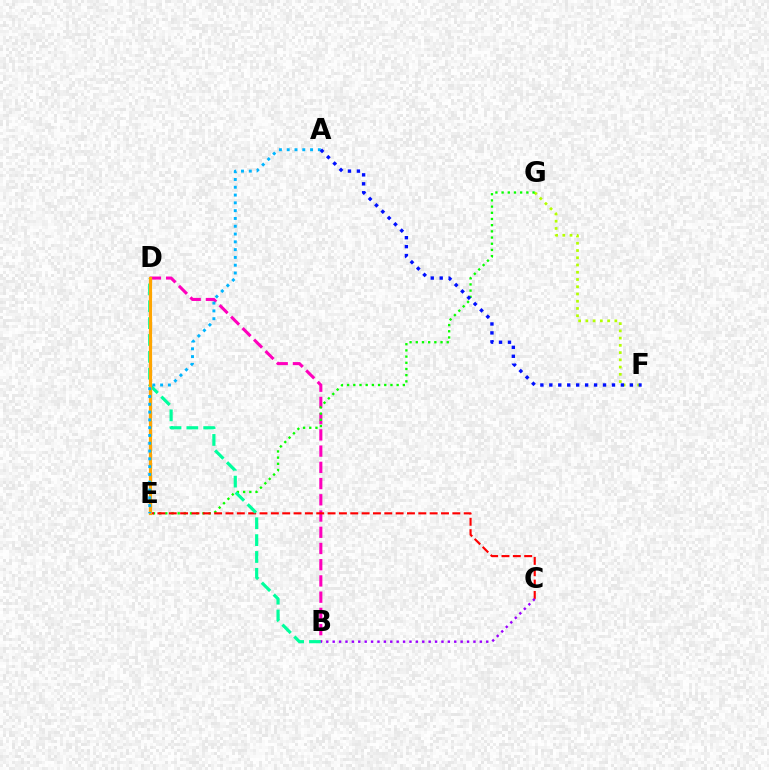{('B', 'D'): [{'color': '#ff00bd', 'line_style': 'dashed', 'thickness': 2.2}, {'color': '#00ff9d', 'line_style': 'dashed', 'thickness': 2.29}], ('F', 'G'): [{'color': '#b3ff00', 'line_style': 'dotted', 'thickness': 1.97}], ('E', 'G'): [{'color': '#08ff00', 'line_style': 'dotted', 'thickness': 1.68}], ('C', 'E'): [{'color': '#ff0000', 'line_style': 'dashed', 'thickness': 1.54}], ('B', 'C'): [{'color': '#9b00ff', 'line_style': 'dotted', 'thickness': 1.74}], ('D', 'E'): [{'color': '#ffa500', 'line_style': 'solid', 'thickness': 2.3}], ('A', 'E'): [{'color': '#00b5ff', 'line_style': 'dotted', 'thickness': 2.12}], ('A', 'F'): [{'color': '#0010ff', 'line_style': 'dotted', 'thickness': 2.43}]}